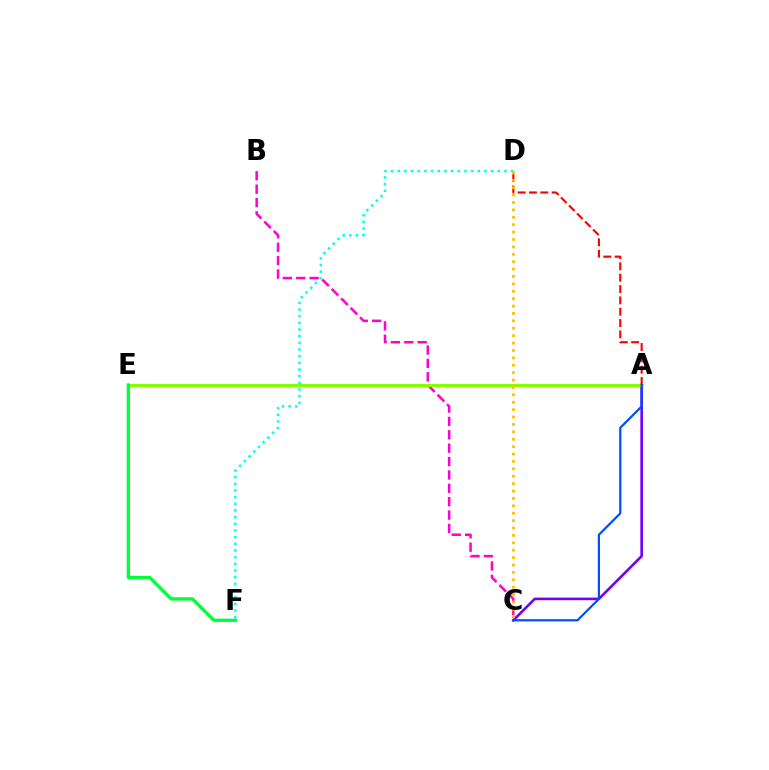{('A', 'C'): [{'color': '#7200ff', 'line_style': 'solid', 'thickness': 1.89}, {'color': '#004bff', 'line_style': 'solid', 'thickness': 1.57}], ('B', 'C'): [{'color': '#ff00cf', 'line_style': 'dashed', 'thickness': 1.82}], ('A', 'E'): [{'color': '#84ff00', 'line_style': 'solid', 'thickness': 2.29}], ('D', 'F'): [{'color': '#00fff6', 'line_style': 'dotted', 'thickness': 1.81}], ('E', 'F'): [{'color': '#00ff39', 'line_style': 'solid', 'thickness': 2.36}], ('A', 'D'): [{'color': '#ff0000', 'line_style': 'dashed', 'thickness': 1.54}], ('C', 'D'): [{'color': '#ffbd00', 'line_style': 'dotted', 'thickness': 2.01}]}